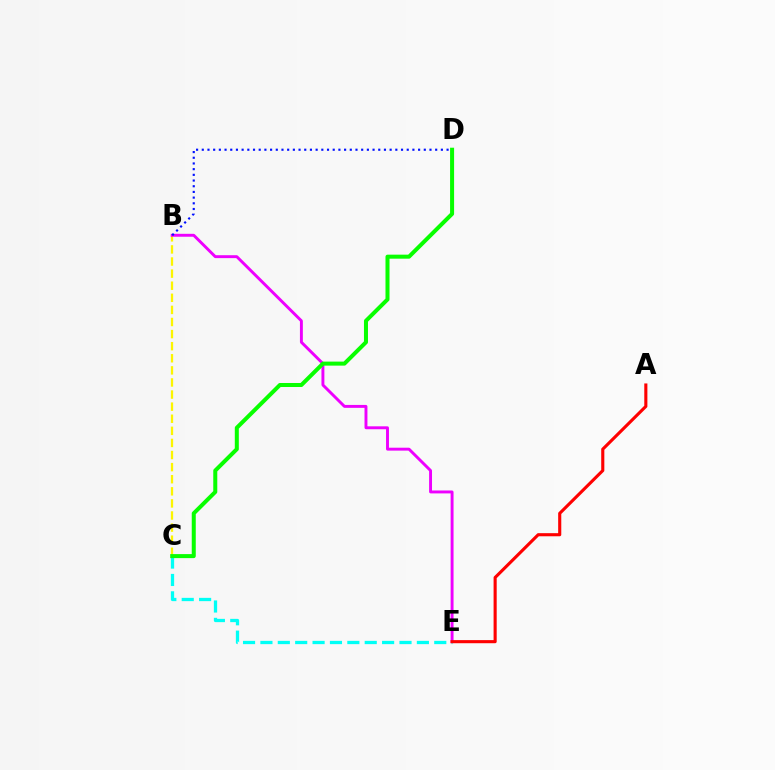{('B', 'C'): [{'color': '#fcf500', 'line_style': 'dashed', 'thickness': 1.64}], ('B', 'E'): [{'color': '#ee00ff', 'line_style': 'solid', 'thickness': 2.1}], ('B', 'D'): [{'color': '#0010ff', 'line_style': 'dotted', 'thickness': 1.55}], ('C', 'E'): [{'color': '#00fff6', 'line_style': 'dashed', 'thickness': 2.36}], ('C', 'D'): [{'color': '#08ff00', 'line_style': 'solid', 'thickness': 2.89}], ('A', 'E'): [{'color': '#ff0000', 'line_style': 'solid', 'thickness': 2.24}]}